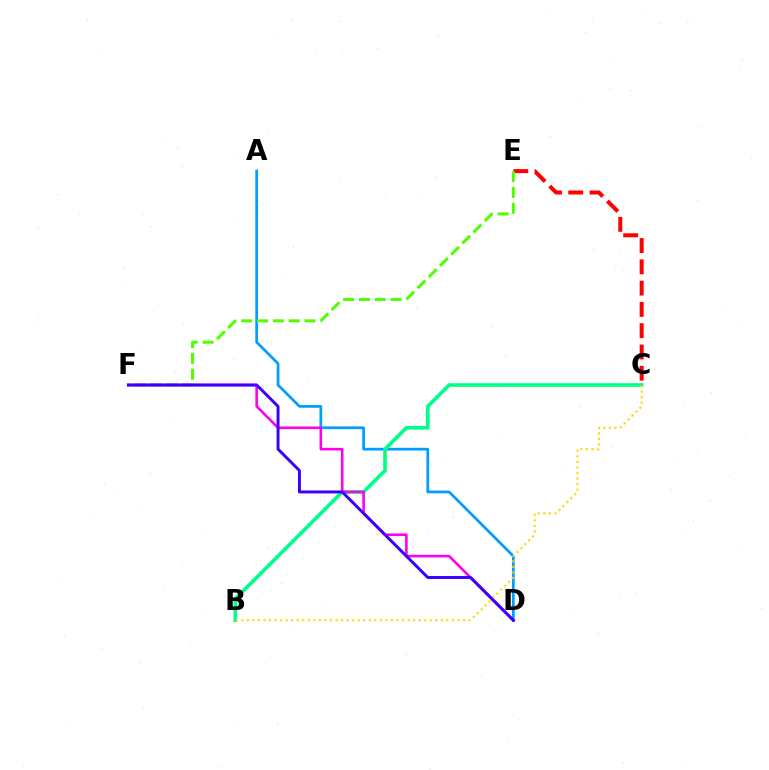{('A', 'D'): [{'color': '#009eff', 'line_style': 'solid', 'thickness': 1.97}], ('B', 'C'): [{'color': '#00ff86', 'line_style': 'solid', 'thickness': 2.61}, {'color': '#ffd500', 'line_style': 'dotted', 'thickness': 1.51}], ('C', 'E'): [{'color': '#ff0000', 'line_style': 'dashed', 'thickness': 2.89}], ('E', 'F'): [{'color': '#4fff00', 'line_style': 'dashed', 'thickness': 2.15}], ('D', 'F'): [{'color': '#ff00ed', 'line_style': 'solid', 'thickness': 1.87}, {'color': '#3700ff', 'line_style': 'solid', 'thickness': 2.12}]}